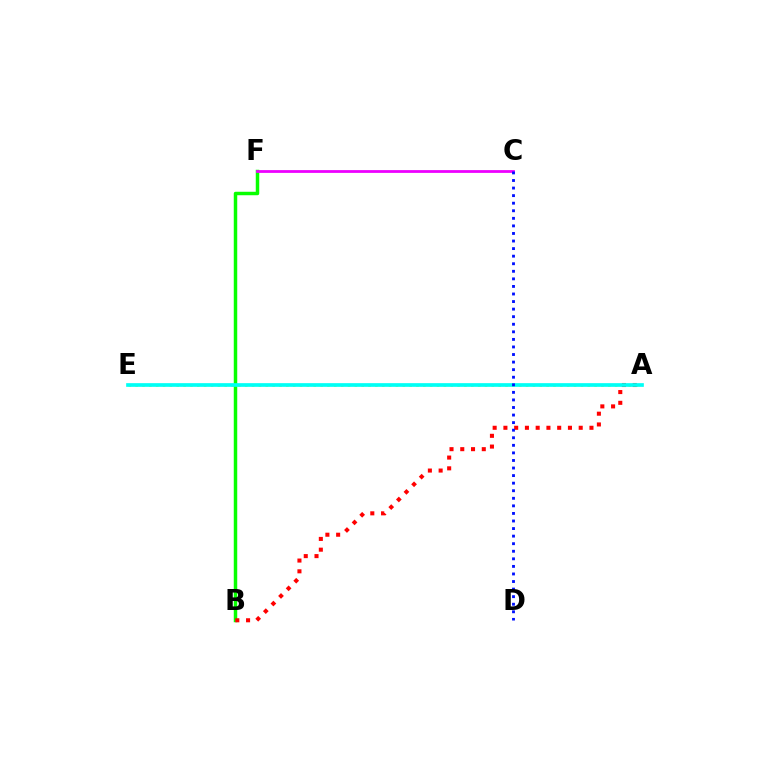{('A', 'E'): [{'color': '#fcf500', 'line_style': 'dotted', 'thickness': 1.86}, {'color': '#00fff6', 'line_style': 'solid', 'thickness': 2.66}], ('B', 'F'): [{'color': '#08ff00', 'line_style': 'solid', 'thickness': 2.5}], ('A', 'B'): [{'color': '#ff0000', 'line_style': 'dotted', 'thickness': 2.92}], ('C', 'F'): [{'color': '#ee00ff', 'line_style': 'solid', 'thickness': 2.0}], ('C', 'D'): [{'color': '#0010ff', 'line_style': 'dotted', 'thickness': 2.06}]}